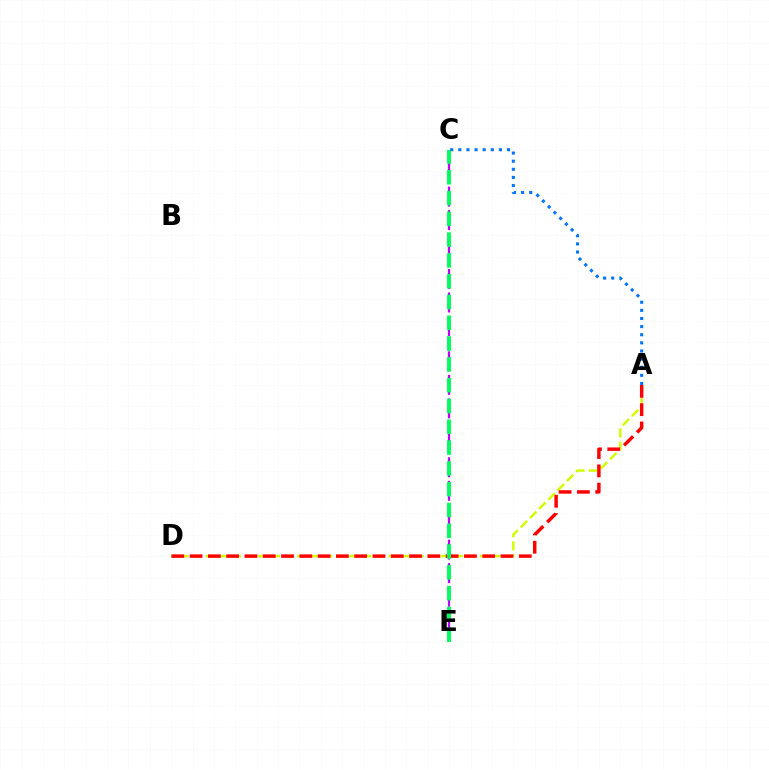{('A', 'D'): [{'color': '#d1ff00', 'line_style': 'dashed', 'thickness': 1.77}, {'color': '#ff0000', 'line_style': 'dashed', 'thickness': 2.48}], ('C', 'E'): [{'color': '#b900ff', 'line_style': 'dashed', 'thickness': 1.6}, {'color': '#00ff5c', 'line_style': 'dashed', 'thickness': 2.82}], ('A', 'C'): [{'color': '#0074ff', 'line_style': 'dotted', 'thickness': 2.21}]}